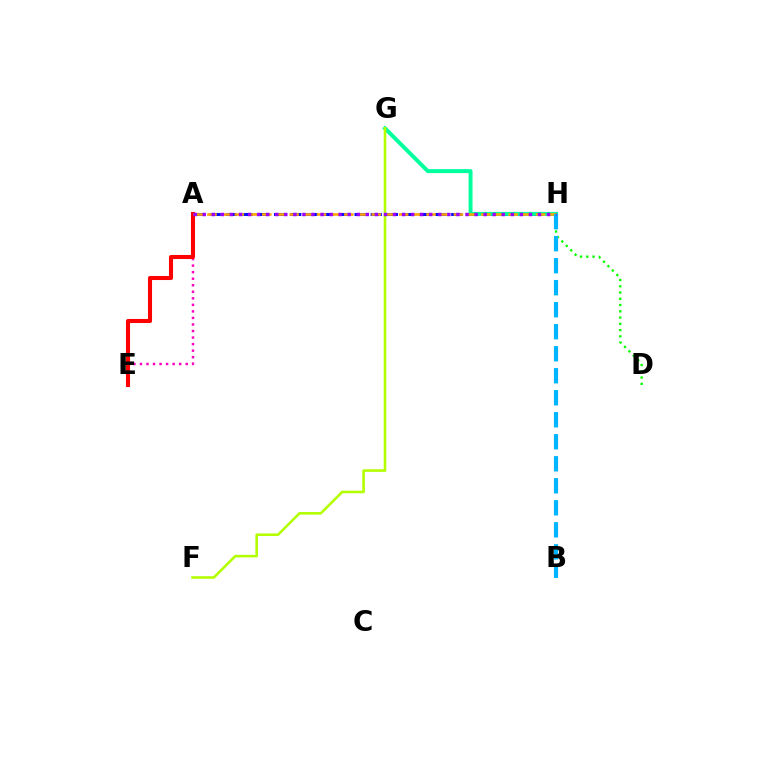{('A', 'E'): [{'color': '#ff00bd', 'line_style': 'dotted', 'thickness': 1.78}, {'color': '#ff0000', 'line_style': 'solid', 'thickness': 2.93}], ('A', 'H'): [{'color': '#0010ff', 'line_style': 'dashed', 'thickness': 2.19}, {'color': '#ffa500', 'line_style': 'dashed', 'thickness': 1.86}, {'color': '#9b00ff', 'line_style': 'dotted', 'thickness': 2.46}], ('G', 'H'): [{'color': '#00ff9d', 'line_style': 'solid', 'thickness': 2.84}], ('D', 'H'): [{'color': '#08ff00', 'line_style': 'dotted', 'thickness': 1.7}], ('F', 'G'): [{'color': '#b3ff00', 'line_style': 'solid', 'thickness': 1.86}], ('B', 'H'): [{'color': '#00b5ff', 'line_style': 'dashed', 'thickness': 2.99}]}